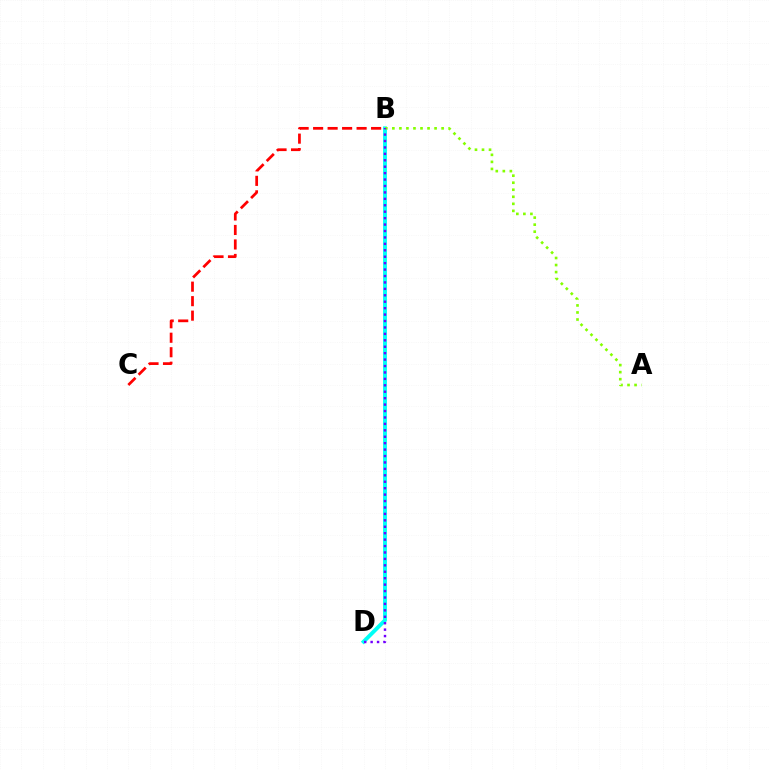{('B', 'D'): [{'color': '#00fff6', 'line_style': 'solid', 'thickness': 2.8}, {'color': '#7200ff', 'line_style': 'dotted', 'thickness': 1.75}], ('A', 'B'): [{'color': '#84ff00', 'line_style': 'dotted', 'thickness': 1.91}], ('B', 'C'): [{'color': '#ff0000', 'line_style': 'dashed', 'thickness': 1.97}]}